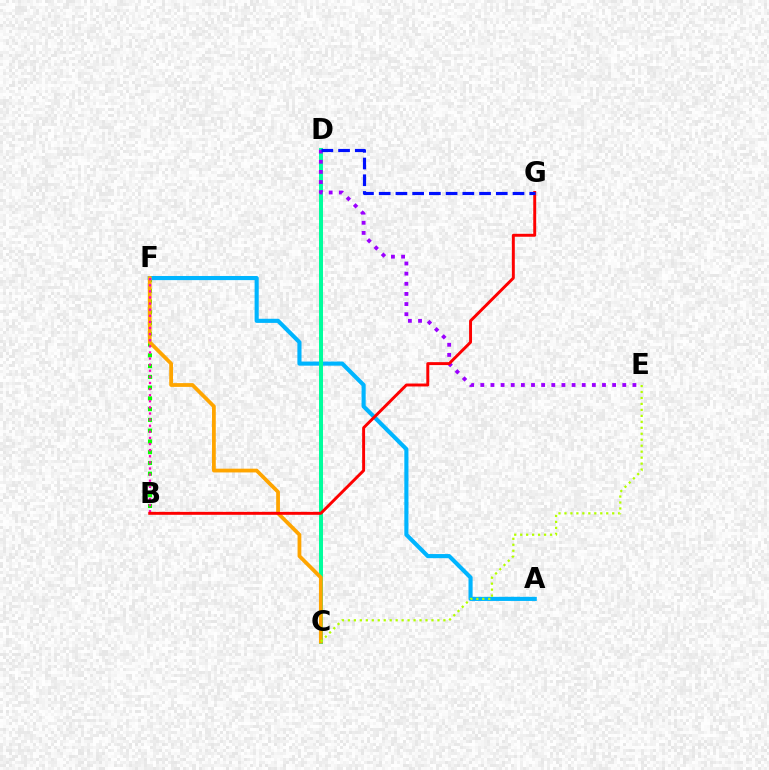{('B', 'F'): [{'color': '#08ff00', 'line_style': 'dotted', 'thickness': 2.92}, {'color': '#ff00bd', 'line_style': 'dotted', 'thickness': 1.66}], ('A', 'F'): [{'color': '#00b5ff', 'line_style': 'solid', 'thickness': 2.97}], ('C', 'D'): [{'color': '#00ff9d', 'line_style': 'solid', 'thickness': 2.86}], ('C', 'F'): [{'color': '#ffa500', 'line_style': 'solid', 'thickness': 2.71}], ('D', 'E'): [{'color': '#9b00ff', 'line_style': 'dotted', 'thickness': 2.75}], ('B', 'G'): [{'color': '#ff0000', 'line_style': 'solid', 'thickness': 2.11}], ('D', 'G'): [{'color': '#0010ff', 'line_style': 'dashed', 'thickness': 2.27}], ('C', 'E'): [{'color': '#b3ff00', 'line_style': 'dotted', 'thickness': 1.62}]}